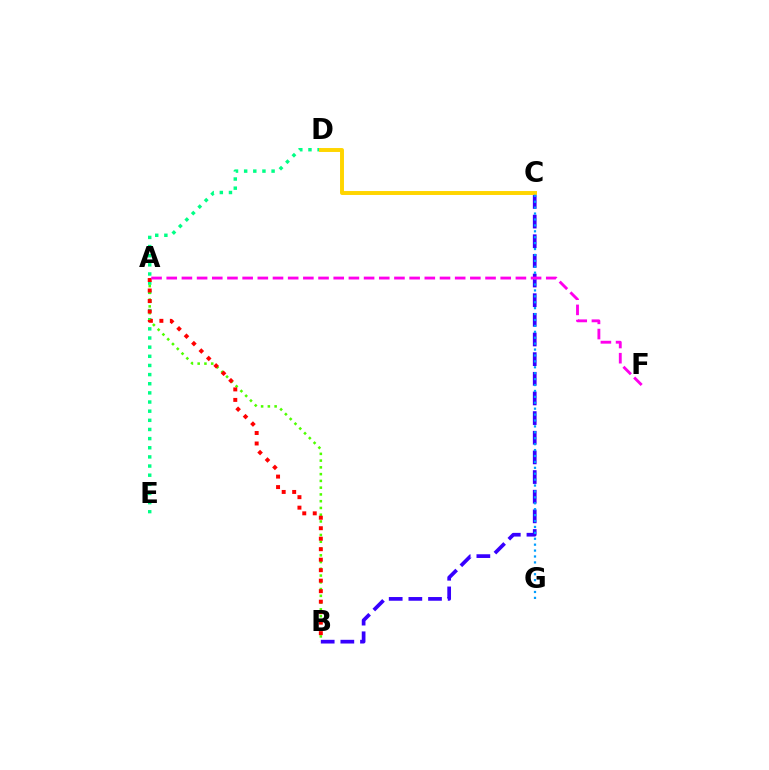{('D', 'E'): [{'color': '#00ff86', 'line_style': 'dotted', 'thickness': 2.48}], ('B', 'C'): [{'color': '#3700ff', 'line_style': 'dashed', 'thickness': 2.67}], ('A', 'B'): [{'color': '#4fff00', 'line_style': 'dotted', 'thickness': 1.84}, {'color': '#ff0000', 'line_style': 'dotted', 'thickness': 2.85}], ('C', 'D'): [{'color': '#ffd500', 'line_style': 'solid', 'thickness': 2.84}], ('C', 'G'): [{'color': '#009eff', 'line_style': 'dotted', 'thickness': 1.61}], ('A', 'F'): [{'color': '#ff00ed', 'line_style': 'dashed', 'thickness': 2.06}]}